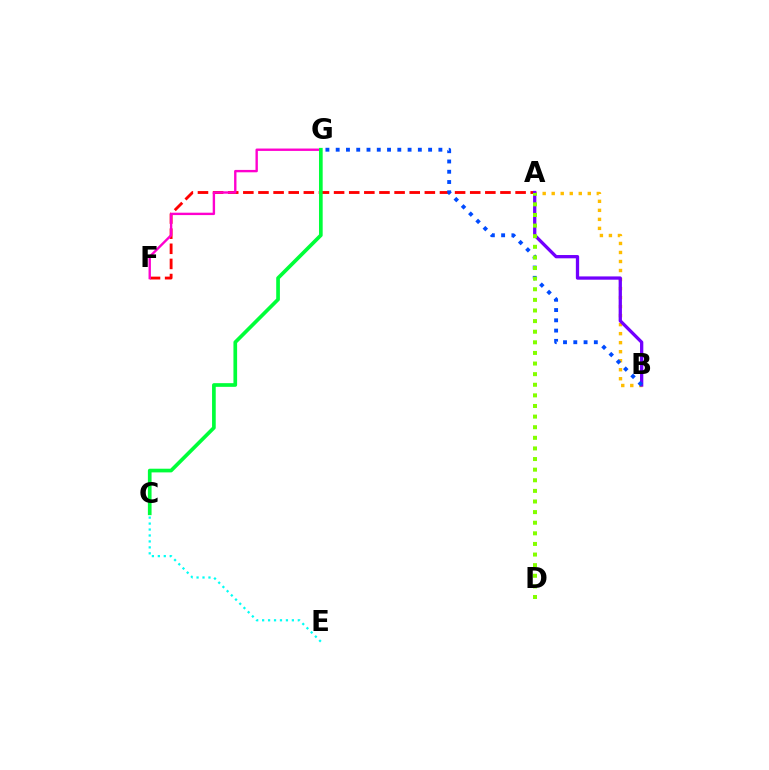{('A', 'B'): [{'color': '#ffbd00', 'line_style': 'dotted', 'thickness': 2.45}, {'color': '#7200ff', 'line_style': 'solid', 'thickness': 2.37}], ('A', 'F'): [{'color': '#ff0000', 'line_style': 'dashed', 'thickness': 2.05}], ('F', 'G'): [{'color': '#ff00cf', 'line_style': 'solid', 'thickness': 1.72}], ('C', 'E'): [{'color': '#00fff6', 'line_style': 'dotted', 'thickness': 1.62}], ('B', 'G'): [{'color': '#004bff', 'line_style': 'dotted', 'thickness': 2.79}], ('C', 'G'): [{'color': '#00ff39', 'line_style': 'solid', 'thickness': 2.65}], ('A', 'D'): [{'color': '#84ff00', 'line_style': 'dotted', 'thickness': 2.88}]}